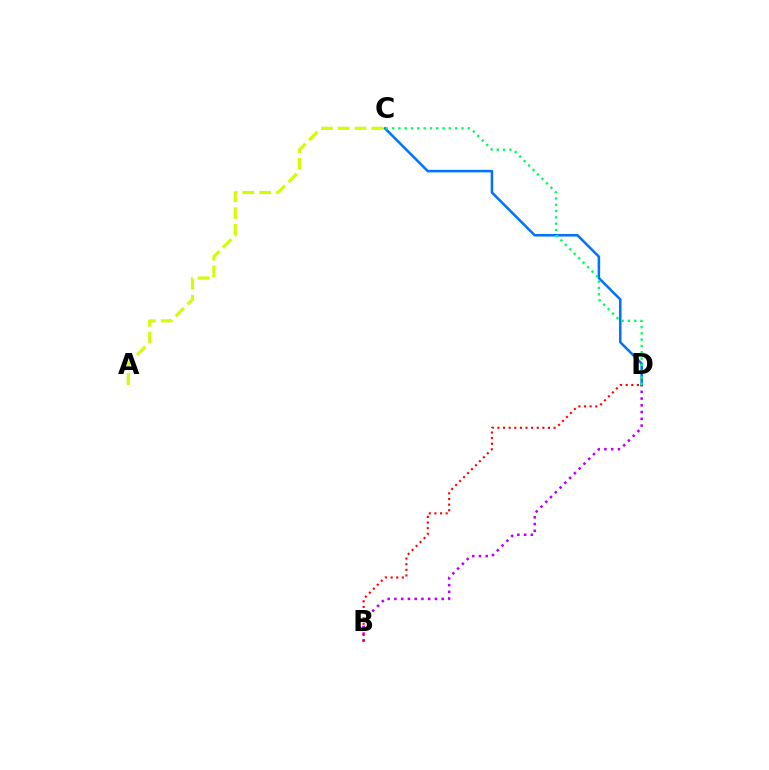{('C', 'D'): [{'color': '#0074ff', 'line_style': 'solid', 'thickness': 1.82}, {'color': '#00ff5c', 'line_style': 'dotted', 'thickness': 1.71}], ('B', 'D'): [{'color': '#b900ff', 'line_style': 'dotted', 'thickness': 1.83}, {'color': '#ff0000', 'line_style': 'dotted', 'thickness': 1.53}], ('A', 'C'): [{'color': '#d1ff00', 'line_style': 'dashed', 'thickness': 2.28}]}